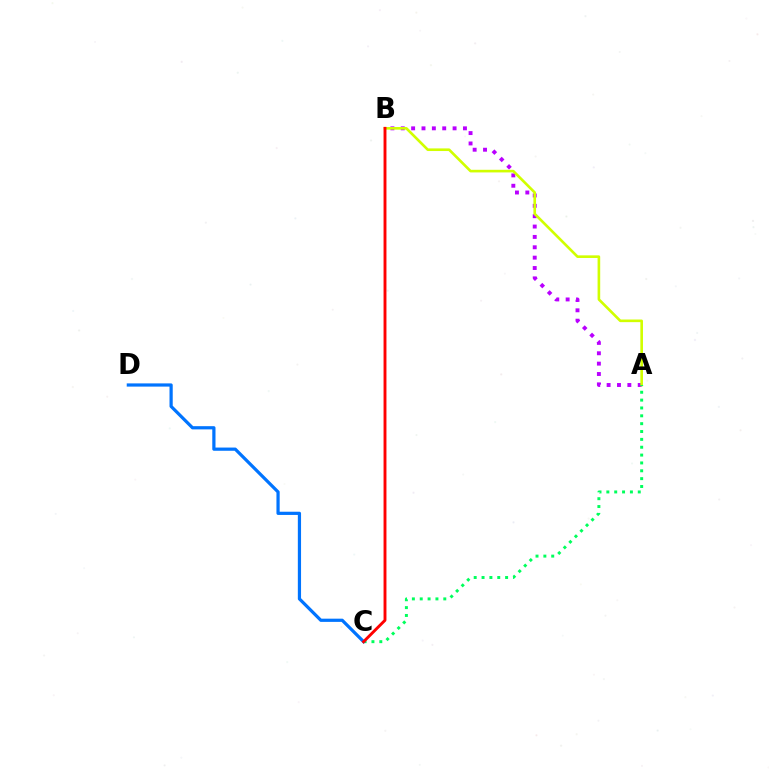{('A', 'B'): [{'color': '#b900ff', 'line_style': 'dotted', 'thickness': 2.82}, {'color': '#d1ff00', 'line_style': 'solid', 'thickness': 1.89}], ('A', 'C'): [{'color': '#00ff5c', 'line_style': 'dotted', 'thickness': 2.13}], ('C', 'D'): [{'color': '#0074ff', 'line_style': 'solid', 'thickness': 2.31}], ('B', 'C'): [{'color': '#ff0000', 'line_style': 'solid', 'thickness': 2.09}]}